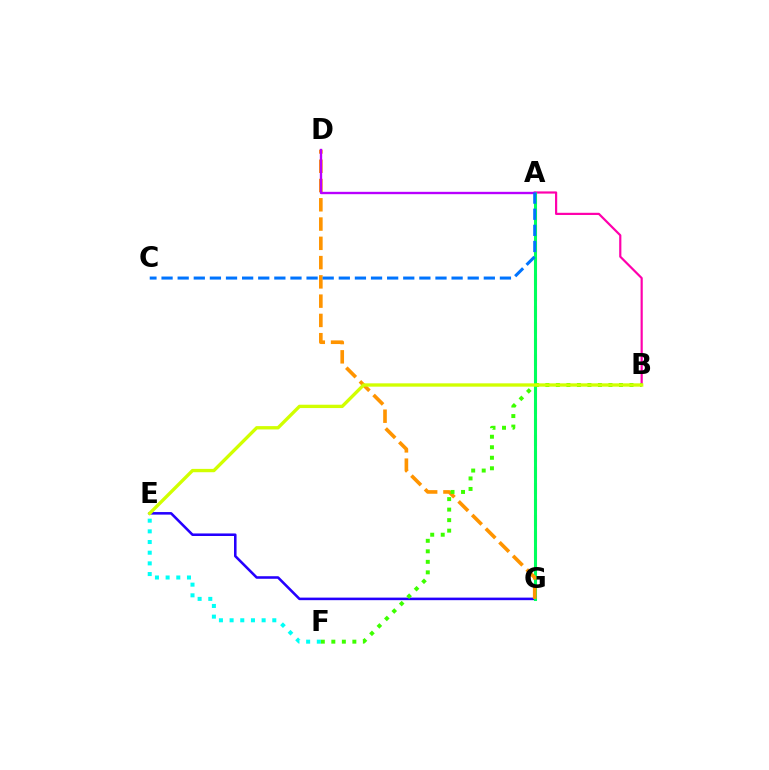{('A', 'B'): [{'color': '#ff00ac', 'line_style': 'solid', 'thickness': 1.58}], ('A', 'G'): [{'color': '#ff0000', 'line_style': 'dashed', 'thickness': 2.19}, {'color': '#00ff5c', 'line_style': 'solid', 'thickness': 2.19}], ('E', 'G'): [{'color': '#2500ff', 'line_style': 'solid', 'thickness': 1.84}], ('E', 'F'): [{'color': '#00fff6', 'line_style': 'dotted', 'thickness': 2.9}], ('D', 'G'): [{'color': '#ff9400', 'line_style': 'dashed', 'thickness': 2.62}], ('B', 'F'): [{'color': '#3dff00', 'line_style': 'dotted', 'thickness': 2.86}], ('B', 'E'): [{'color': '#d1ff00', 'line_style': 'solid', 'thickness': 2.4}], ('A', 'D'): [{'color': '#b900ff', 'line_style': 'solid', 'thickness': 1.7}], ('A', 'C'): [{'color': '#0074ff', 'line_style': 'dashed', 'thickness': 2.19}]}